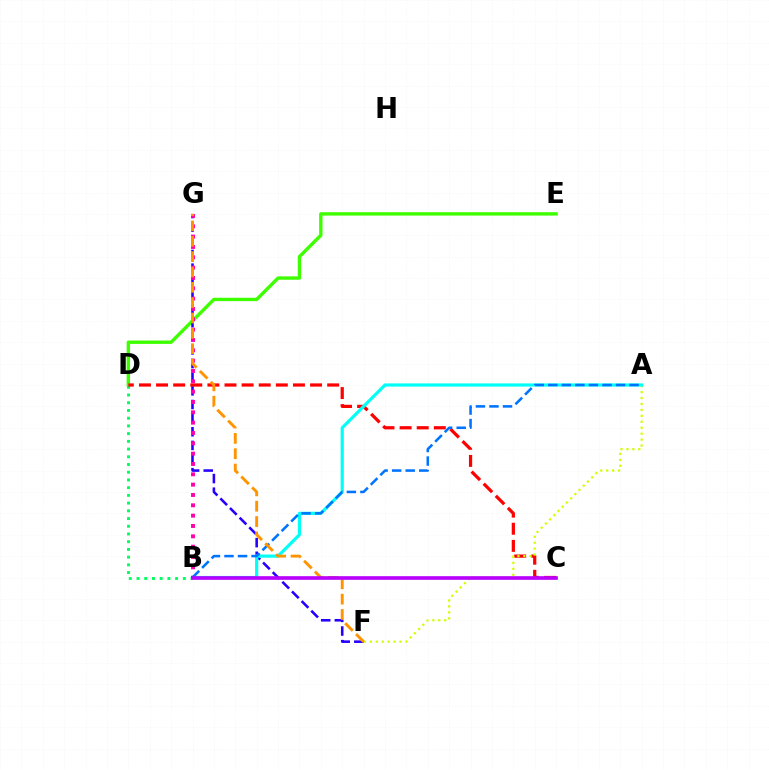{('D', 'E'): [{'color': '#3dff00', 'line_style': 'solid', 'thickness': 2.43}], ('F', 'G'): [{'color': '#2500ff', 'line_style': 'dashed', 'thickness': 1.85}, {'color': '#ff9400', 'line_style': 'dashed', 'thickness': 2.08}], ('B', 'D'): [{'color': '#00ff5c', 'line_style': 'dotted', 'thickness': 2.1}], ('C', 'D'): [{'color': '#ff0000', 'line_style': 'dashed', 'thickness': 2.32}], ('A', 'F'): [{'color': '#d1ff00', 'line_style': 'dotted', 'thickness': 1.62}], ('A', 'B'): [{'color': '#00fff6', 'line_style': 'solid', 'thickness': 2.29}, {'color': '#0074ff', 'line_style': 'dashed', 'thickness': 1.84}], ('B', 'G'): [{'color': '#ff00ac', 'line_style': 'dotted', 'thickness': 2.81}], ('B', 'C'): [{'color': '#b900ff', 'line_style': 'solid', 'thickness': 2.62}]}